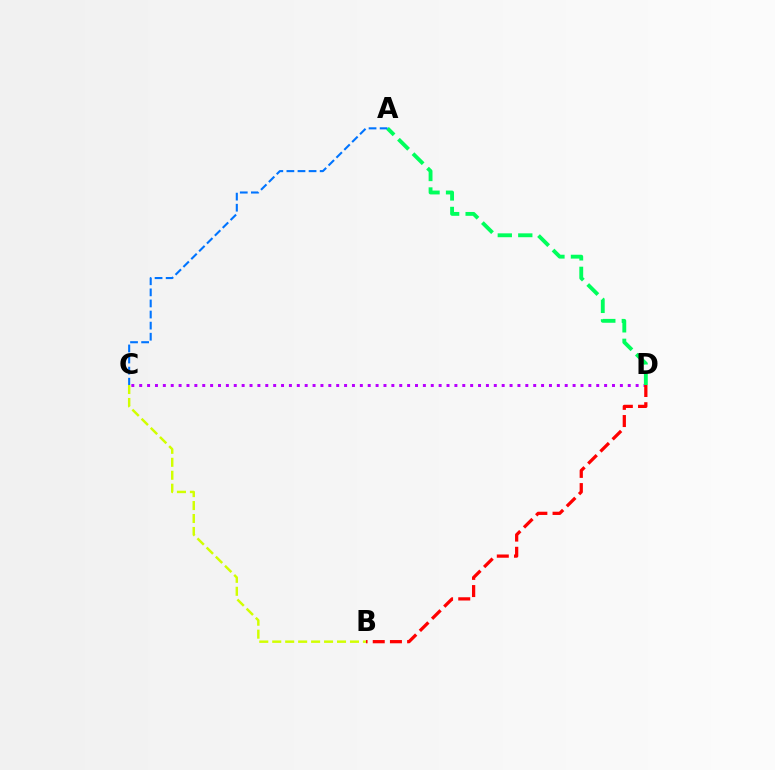{('C', 'D'): [{'color': '#b900ff', 'line_style': 'dotted', 'thickness': 2.14}], ('B', 'D'): [{'color': '#ff0000', 'line_style': 'dashed', 'thickness': 2.34}], ('B', 'C'): [{'color': '#d1ff00', 'line_style': 'dashed', 'thickness': 1.76}], ('A', 'D'): [{'color': '#00ff5c', 'line_style': 'dashed', 'thickness': 2.78}], ('A', 'C'): [{'color': '#0074ff', 'line_style': 'dashed', 'thickness': 1.51}]}